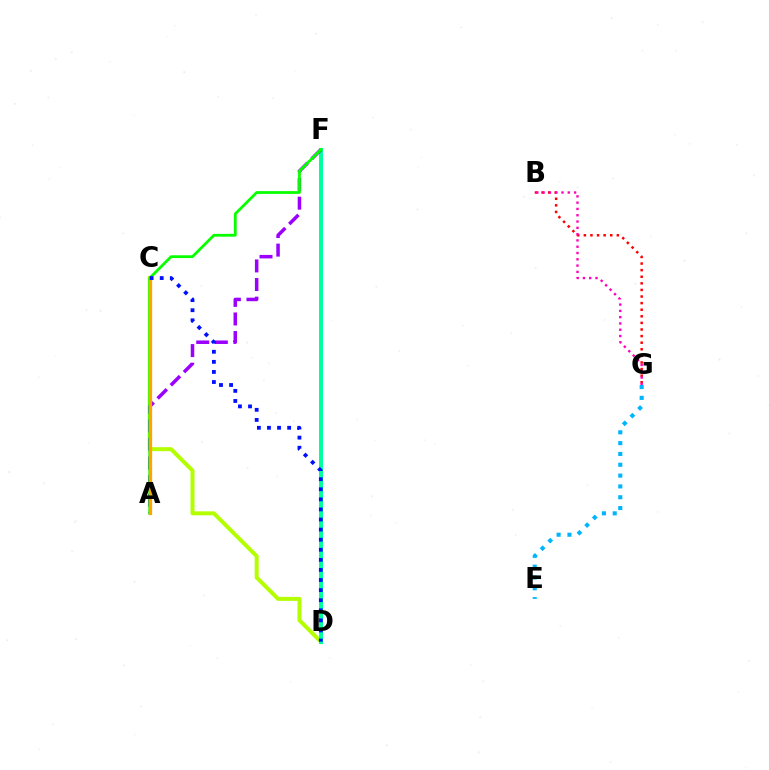{('C', 'D'): [{'color': '#b3ff00', 'line_style': 'solid', 'thickness': 2.86}, {'color': '#0010ff', 'line_style': 'dotted', 'thickness': 2.74}], ('D', 'F'): [{'color': '#00ff9d', 'line_style': 'solid', 'thickness': 2.88}], ('B', 'G'): [{'color': '#ff0000', 'line_style': 'dotted', 'thickness': 1.79}, {'color': '#ff00bd', 'line_style': 'dotted', 'thickness': 1.71}], ('A', 'F'): [{'color': '#9b00ff', 'line_style': 'dashed', 'thickness': 2.53}, {'color': '#08ff00', 'line_style': 'solid', 'thickness': 2.0}], ('E', 'G'): [{'color': '#00b5ff', 'line_style': 'dotted', 'thickness': 2.94}], ('A', 'C'): [{'color': '#ffa500', 'line_style': 'solid', 'thickness': 2.35}]}